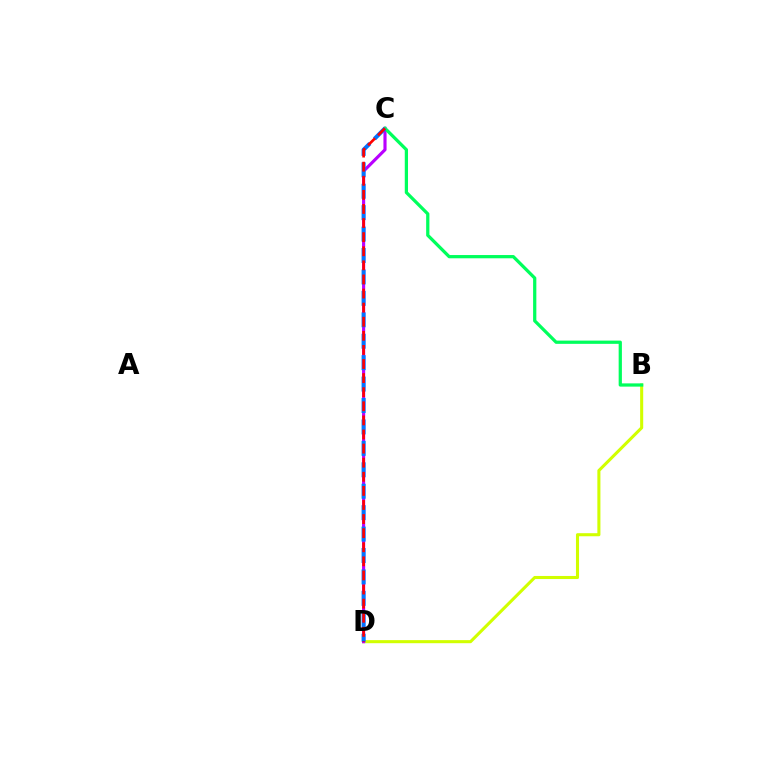{('B', 'D'): [{'color': '#d1ff00', 'line_style': 'solid', 'thickness': 2.21}], ('C', 'D'): [{'color': '#b900ff', 'line_style': 'solid', 'thickness': 2.26}, {'color': '#0074ff', 'line_style': 'dashed', 'thickness': 2.91}, {'color': '#ff0000', 'line_style': 'dashed', 'thickness': 1.91}], ('B', 'C'): [{'color': '#00ff5c', 'line_style': 'solid', 'thickness': 2.34}]}